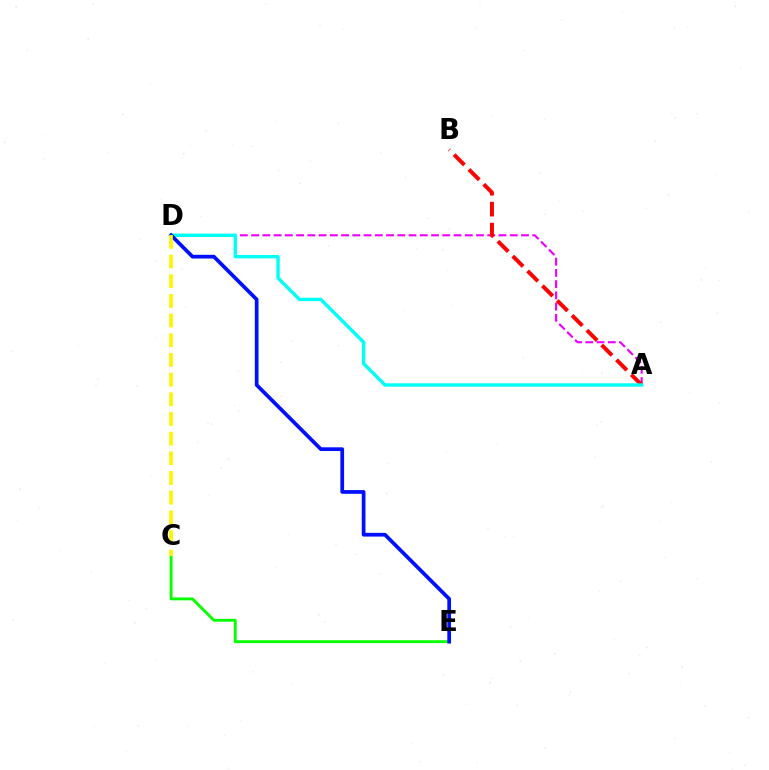{('A', 'D'): [{'color': '#ee00ff', 'line_style': 'dashed', 'thickness': 1.53}, {'color': '#00fff6', 'line_style': 'solid', 'thickness': 2.44}], ('C', 'E'): [{'color': '#08ff00', 'line_style': 'solid', 'thickness': 2.07}], ('A', 'B'): [{'color': '#ff0000', 'line_style': 'dashed', 'thickness': 2.85}], ('D', 'E'): [{'color': '#0010ff', 'line_style': 'solid', 'thickness': 2.68}], ('C', 'D'): [{'color': '#fcf500', 'line_style': 'dashed', 'thickness': 2.67}]}